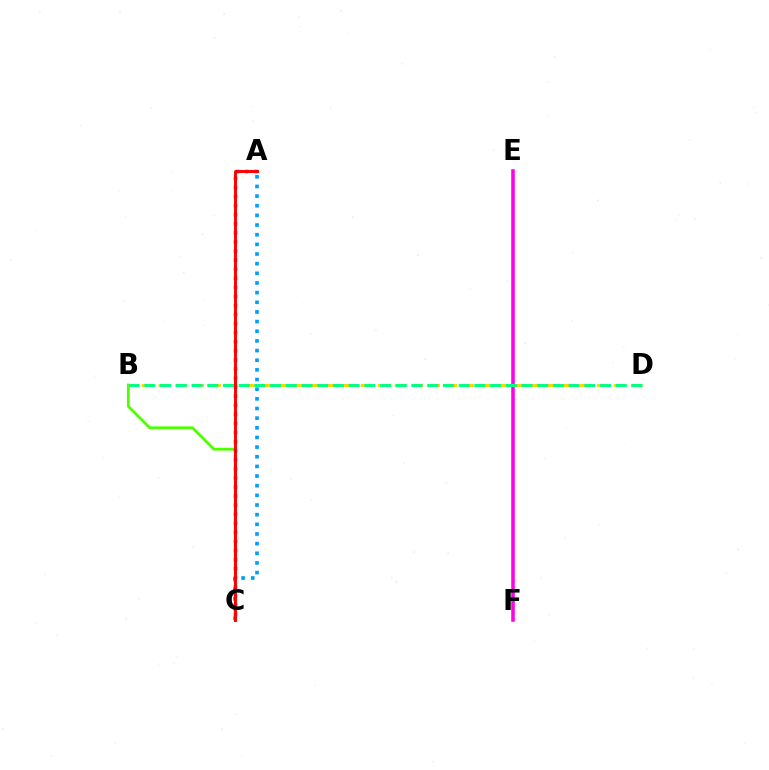{('B', 'C'): [{'color': '#4fff00', 'line_style': 'solid', 'thickness': 2.02}], ('E', 'F'): [{'color': '#ff00ed', 'line_style': 'solid', 'thickness': 2.56}], ('B', 'D'): [{'color': '#ffd500', 'line_style': 'dashed', 'thickness': 2.29}, {'color': '#00ff86', 'line_style': 'dashed', 'thickness': 2.13}], ('A', 'C'): [{'color': '#009eff', 'line_style': 'dotted', 'thickness': 2.62}, {'color': '#3700ff', 'line_style': 'dotted', 'thickness': 2.47}, {'color': '#ff0000', 'line_style': 'solid', 'thickness': 2.11}]}